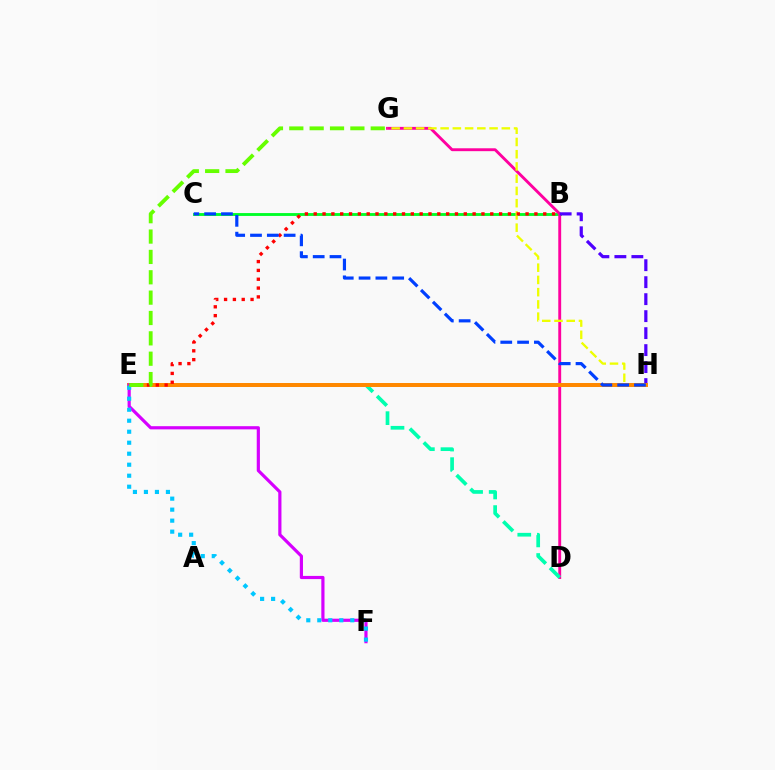{('B', 'C'): [{'color': '#00ff27', 'line_style': 'solid', 'thickness': 2.06}], ('D', 'G'): [{'color': '#ff00a0', 'line_style': 'solid', 'thickness': 2.08}], ('D', 'E'): [{'color': '#00ffaf', 'line_style': 'dashed', 'thickness': 2.66}], ('B', 'H'): [{'color': '#4f00ff', 'line_style': 'dashed', 'thickness': 2.31}], ('G', 'H'): [{'color': '#eeff00', 'line_style': 'dashed', 'thickness': 1.66}], ('E', 'H'): [{'color': '#ff8800', 'line_style': 'solid', 'thickness': 2.86}], ('B', 'E'): [{'color': '#ff0000', 'line_style': 'dotted', 'thickness': 2.4}], ('E', 'F'): [{'color': '#d600ff', 'line_style': 'solid', 'thickness': 2.29}, {'color': '#00c7ff', 'line_style': 'dotted', 'thickness': 2.99}], ('E', 'G'): [{'color': '#66ff00', 'line_style': 'dashed', 'thickness': 2.77}], ('C', 'H'): [{'color': '#003fff', 'line_style': 'dashed', 'thickness': 2.28}]}